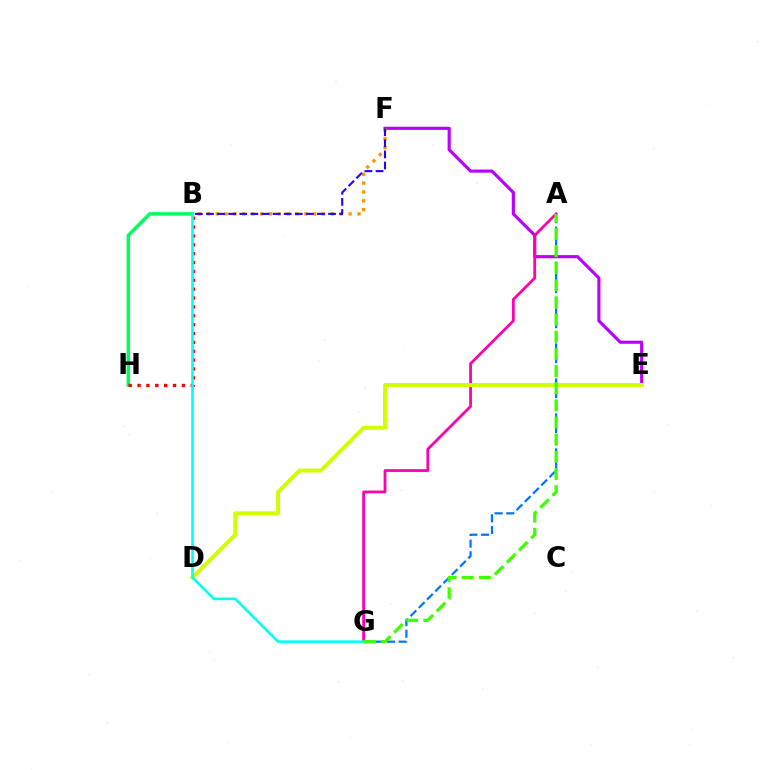{('E', 'F'): [{'color': '#b900ff', 'line_style': 'solid', 'thickness': 2.25}], ('A', 'G'): [{'color': '#0074ff', 'line_style': 'dashed', 'thickness': 1.58}, {'color': '#ff00ac', 'line_style': 'solid', 'thickness': 2.0}, {'color': '#3dff00', 'line_style': 'dashed', 'thickness': 2.33}], ('B', 'H'): [{'color': '#00ff5c', 'line_style': 'solid', 'thickness': 2.51}, {'color': '#ff0000', 'line_style': 'dotted', 'thickness': 2.41}], ('B', 'F'): [{'color': '#ff9400', 'line_style': 'dotted', 'thickness': 2.41}, {'color': '#2500ff', 'line_style': 'dashed', 'thickness': 1.51}], ('D', 'E'): [{'color': '#d1ff00', 'line_style': 'solid', 'thickness': 2.85}], ('B', 'G'): [{'color': '#00fff6', 'line_style': 'solid', 'thickness': 1.87}]}